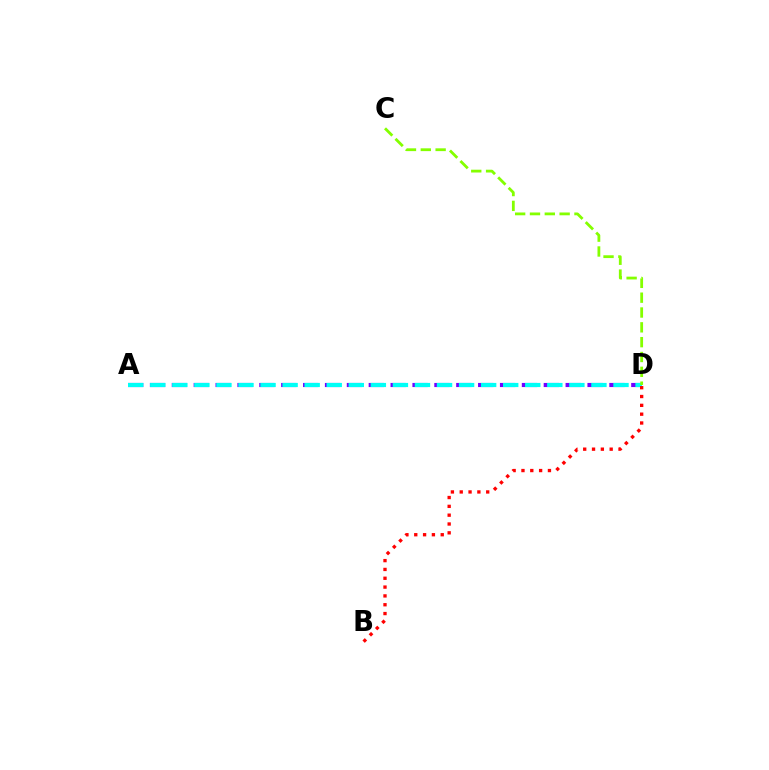{('A', 'D'): [{'color': '#7200ff', 'line_style': 'dashed', 'thickness': 2.97}, {'color': '#00fff6', 'line_style': 'dashed', 'thickness': 3.0}], ('C', 'D'): [{'color': '#84ff00', 'line_style': 'dashed', 'thickness': 2.01}], ('B', 'D'): [{'color': '#ff0000', 'line_style': 'dotted', 'thickness': 2.4}]}